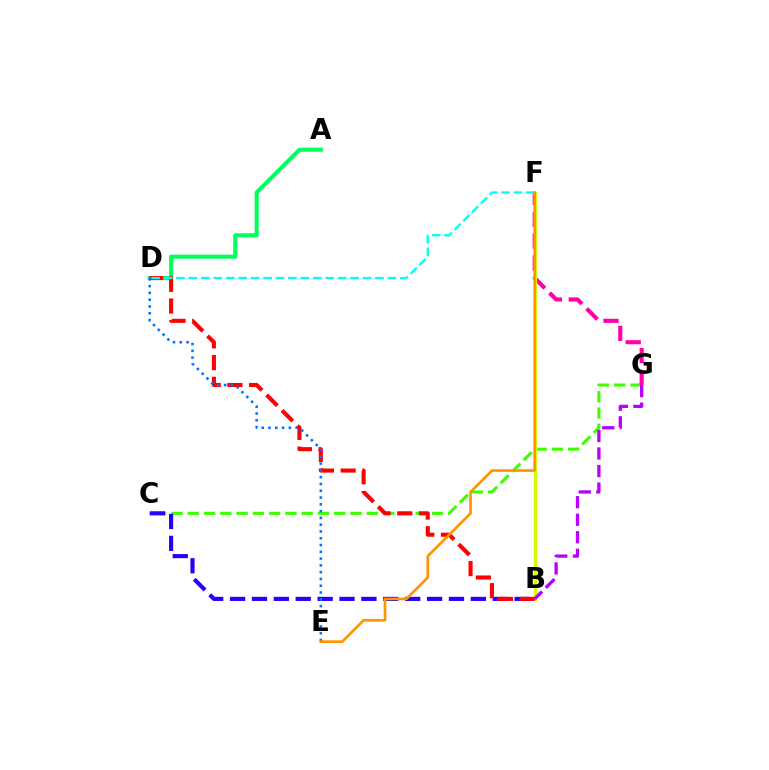{('C', 'G'): [{'color': '#3dff00', 'line_style': 'dashed', 'thickness': 2.21}], ('F', 'G'): [{'color': '#ff00ac', 'line_style': 'dashed', 'thickness': 2.96}], ('B', 'C'): [{'color': '#2500ff', 'line_style': 'dashed', 'thickness': 2.97}], ('A', 'D'): [{'color': '#00ff5c', 'line_style': 'solid', 'thickness': 2.93}], ('B', 'F'): [{'color': '#d1ff00', 'line_style': 'solid', 'thickness': 2.3}], ('B', 'D'): [{'color': '#ff0000', 'line_style': 'dashed', 'thickness': 2.95}], ('D', 'E'): [{'color': '#0074ff', 'line_style': 'dotted', 'thickness': 1.84}], ('D', 'F'): [{'color': '#00fff6', 'line_style': 'dashed', 'thickness': 1.69}], ('E', 'F'): [{'color': '#ff9400', 'line_style': 'solid', 'thickness': 1.92}], ('B', 'G'): [{'color': '#b900ff', 'line_style': 'dashed', 'thickness': 2.38}]}